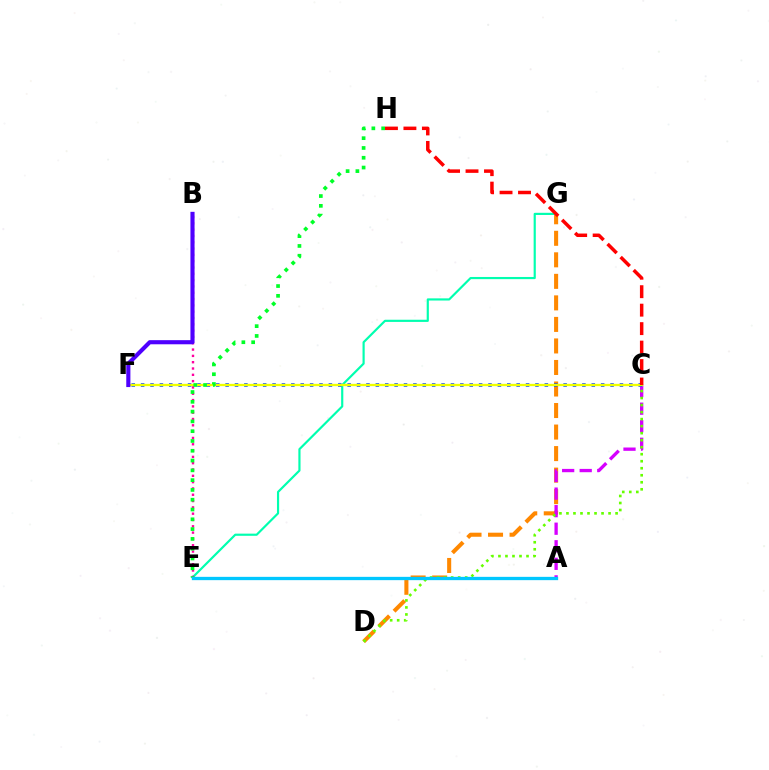{('D', 'G'): [{'color': '#ff8800', 'line_style': 'dashed', 'thickness': 2.92}], ('E', 'G'): [{'color': '#00ffaf', 'line_style': 'solid', 'thickness': 1.56}], ('A', 'C'): [{'color': '#d600ff', 'line_style': 'dashed', 'thickness': 2.38}], ('C', 'F'): [{'color': '#003fff', 'line_style': 'dotted', 'thickness': 2.55}, {'color': '#eeff00', 'line_style': 'solid', 'thickness': 1.67}], ('B', 'E'): [{'color': '#ff00a0', 'line_style': 'dotted', 'thickness': 1.71}], ('C', 'D'): [{'color': '#66ff00', 'line_style': 'dotted', 'thickness': 1.91}], ('B', 'F'): [{'color': '#4f00ff', 'line_style': 'solid', 'thickness': 2.97}], ('E', 'H'): [{'color': '#00ff27', 'line_style': 'dotted', 'thickness': 2.66}], ('A', 'E'): [{'color': '#00c7ff', 'line_style': 'solid', 'thickness': 2.38}], ('C', 'H'): [{'color': '#ff0000', 'line_style': 'dashed', 'thickness': 2.51}]}